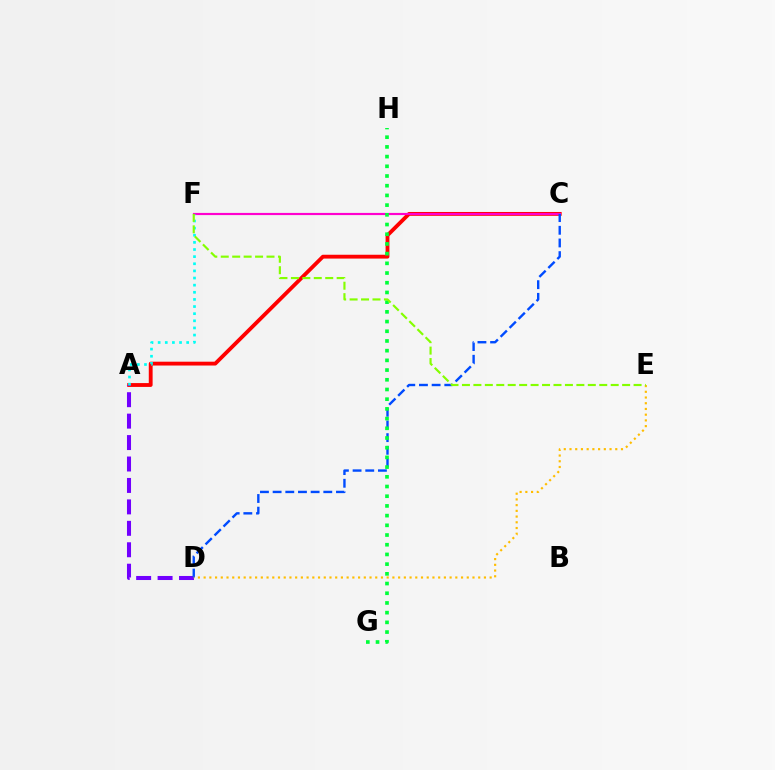{('A', 'C'): [{'color': '#ff0000', 'line_style': 'solid', 'thickness': 2.76}], ('A', 'D'): [{'color': '#7200ff', 'line_style': 'dashed', 'thickness': 2.91}], ('C', 'F'): [{'color': '#ff00cf', 'line_style': 'solid', 'thickness': 1.56}], ('A', 'F'): [{'color': '#00fff6', 'line_style': 'dotted', 'thickness': 1.94}], ('C', 'D'): [{'color': '#004bff', 'line_style': 'dashed', 'thickness': 1.72}], ('D', 'E'): [{'color': '#ffbd00', 'line_style': 'dotted', 'thickness': 1.55}], ('G', 'H'): [{'color': '#00ff39', 'line_style': 'dotted', 'thickness': 2.64}], ('E', 'F'): [{'color': '#84ff00', 'line_style': 'dashed', 'thickness': 1.55}]}